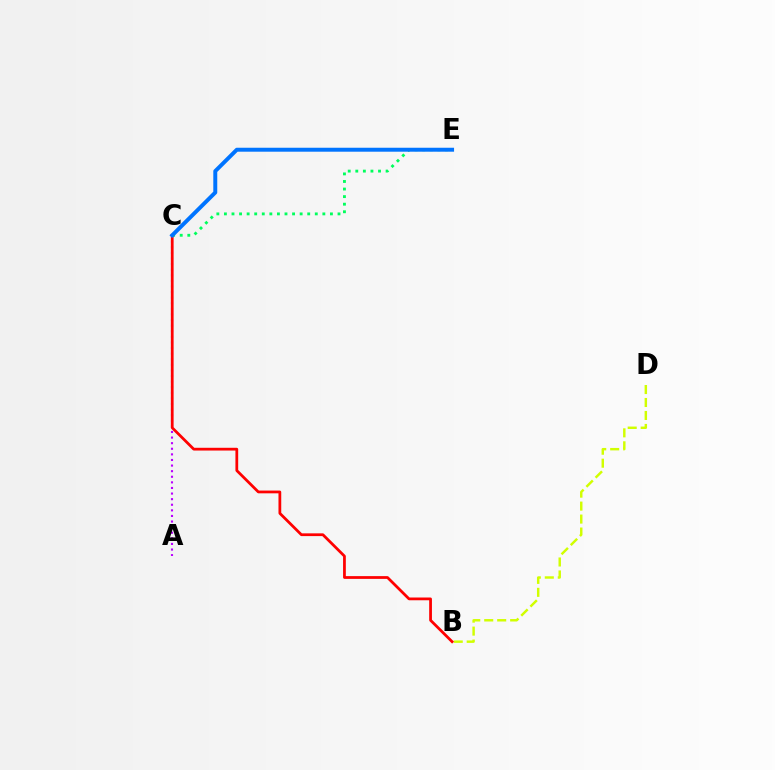{('A', 'C'): [{'color': '#b900ff', 'line_style': 'dotted', 'thickness': 1.52}], ('C', 'E'): [{'color': '#00ff5c', 'line_style': 'dotted', 'thickness': 2.06}, {'color': '#0074ff', 'line_style': 'solid', 'thickness': 2.85}], ('B', 'D'): [{'color': '#d1ff00', 'line_style': 'dashed', 'thickness': 1.76}], ('B', 'C'): [{'color': '#ff0000', 'line_style': 'solid', 'thickness': 1.99}]}